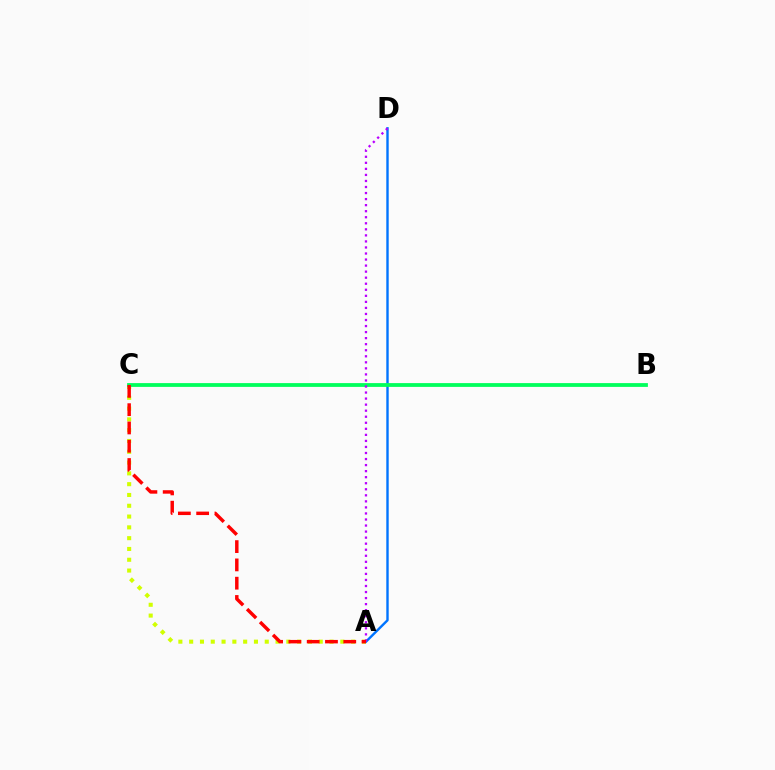{('A', 'D'): [{'color': '#0074ff', 'line_style': 'solid', 'thickness': 1.73}, {'color': '#b900ff', 'line_style': 'dotted', 'thickness': 1.64}], ('A', 'C'): [{'color': '#d1ff00', 'line_style': 'dotted', 'thickness': 2.93}, {'color': '#ff0000', 'line_style': 'dashed', 'thickness': 2.48}], ('B', 'C'): [{'color': '#00ff5c', 'line_style': 'solid', 'thickness': 2.73}]}